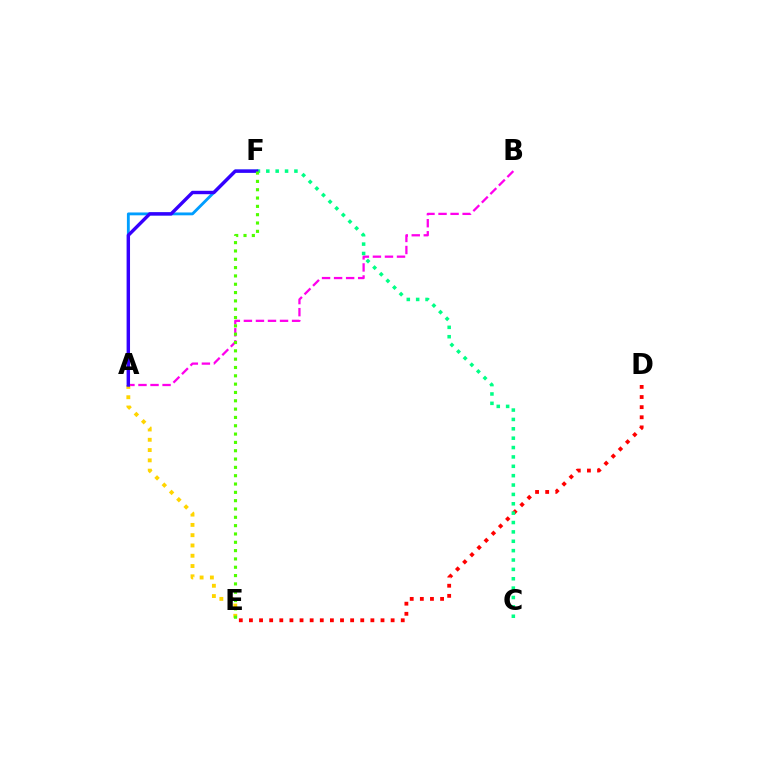{('A', 'B'): [{'color': '#ff00ed', 'line_style': 'dashed', 'thickness': 1.64}], ('A', 'F'): [{'color': '#009eff', 'line_style': 'solid', 'thickness': 2.05}, {'color': '#3700ff', 'line_style': 'solid', 'thickness': 2.45}], ('D', 'E'): [{'color': '#ff0000', 'line_style': 'dotted', 'thickness': 2.75}], ('C', 'F'): [{'color': '#00ff86', 'line_style': 'dotted', 'thickness': 2.55}], ('A', 'E'): [{'color': '#ffd500', 'line_style': 'dotted', 'thickness': 2.79}], ('E', 'F'): [{'color': '#4fff00', 'line_style': 'dotted', 'thickness': 2.26}]}